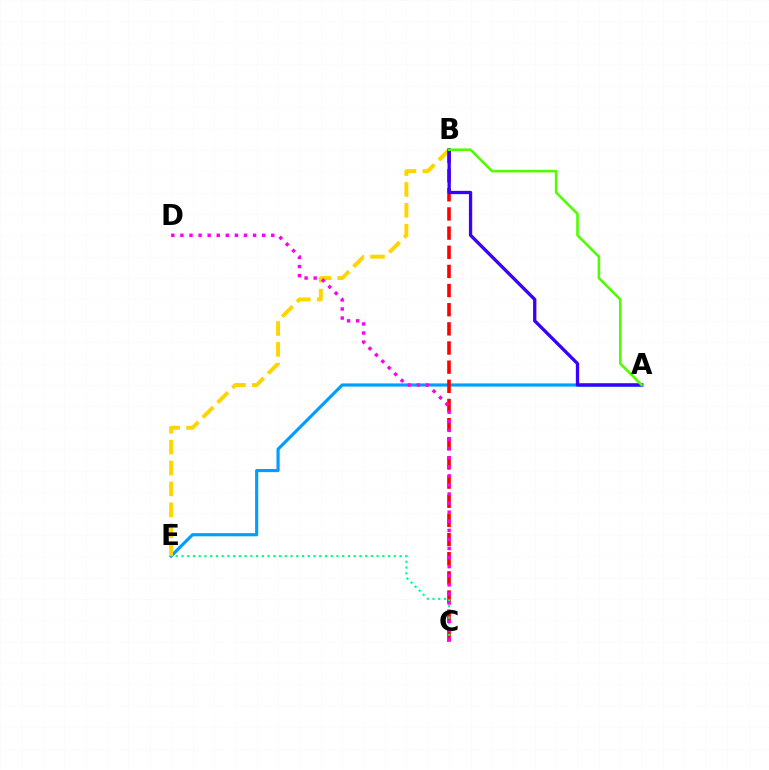{('A', 'E'): [{'color': '#009eff', 'line_style': 'solid', 'thickness': 2.28}], ('B', 'E'): [{'color': '#ffd500', 'line_style': 'dashed', 'thickness': 2.84}], ('B', 'C'): [{'color': '#ff0000', 'line_style': 'dashed', 'thickness': 2.6}], ('A', 'B'): [{'color': '#3700ff', 'line_style': 'solid', 'thickness': 2.38}, {'color': '#4fff00', 'line_style': 'solid', 'thickness': 1.86}], ('C', 'E'): [{'color': '#00ff86', 'line_style': 'dotted', 'thickness': 1.56}], ('C', 'D'): [{'color': '#ff00ed', 'line_style': 'dotted', 'thickness': 2.47}]}